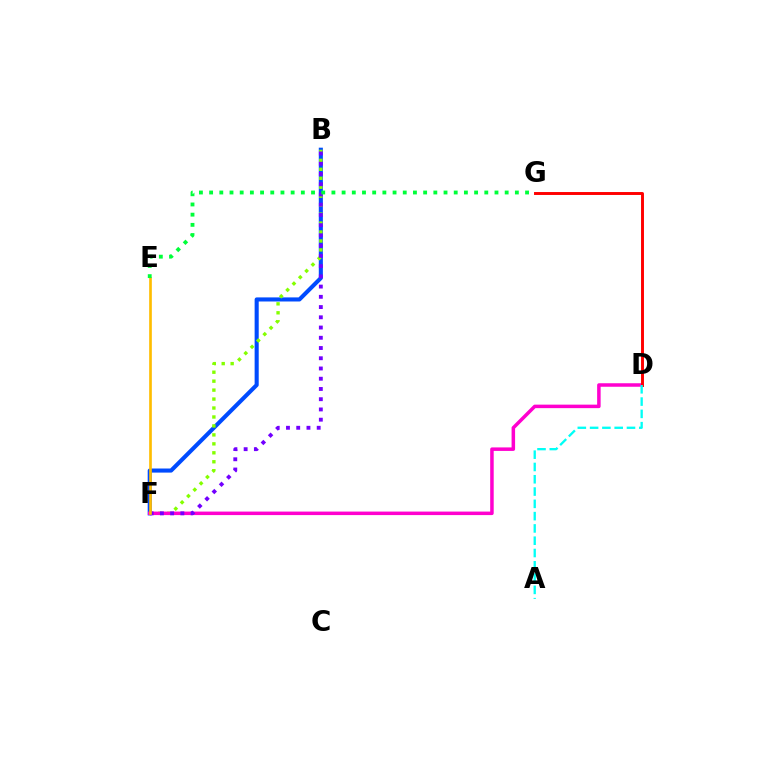{('B', 'F'): [{'color': '#004bff', 'line_style': 'solid', 'thickness': 2.94}, {'color': '#84ff00', 'line_style': 'dotted', 'thickness': 2.43}, {'color': '#7200ff', 'line_style': 'dotted', 'thickness': 2.78}], ('D', 'F'): [{'color': '#ff00cf', 'line_style': 'solid', 'thickness': 2.53}], ('E', 'F'): [{'color': '#ffbd00', 'line_style': 'solid', 'thickness': 1.92}], ('D', 'G'): [{'color': '#ff0000', 'line_style': 'solid', 'thickness': 2.11}], ('E', 'G'): [{'color': '#00ff39', 'line_style': 'dotted', 'thickness': 2.77}], ('A', 'D'): [{'color': '#00fff6', 'line_style': 'dashed', 'thickness': 1.67}]}